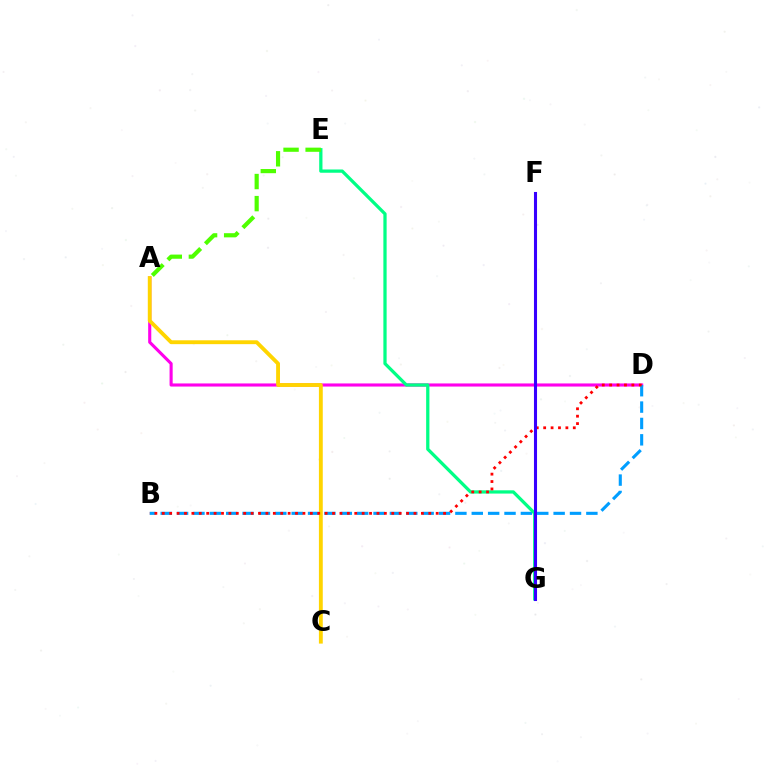{('A', 'D'): [{'color': '#ff00ed', 'line_style': 'solid', 'thickness': 2.24}], ('B', 'D'): [{'color': '#009eff', 'line_style': 'dashed', 'thickness': 2.22}, {'color': '#ff0000', 'line_style': 'dotted', 'thickness': 2.01}], ('A', 'C'): [{'color': '#ffd500', 'line_style': 'solid', 'thickness': 2.78}], ('E', 'G'): [{'color': '#00ff86', 'line_style': 'solid', 'thickness': 2.35}], ('A', 'E'): [{'color': '#4fff00', 'line_style': 'dashed', 'thickness': 3.0}], ('F', 'G'): [{'color': '#3700ff', 'line_style': 'solid', 'thickness': 2.21}]}